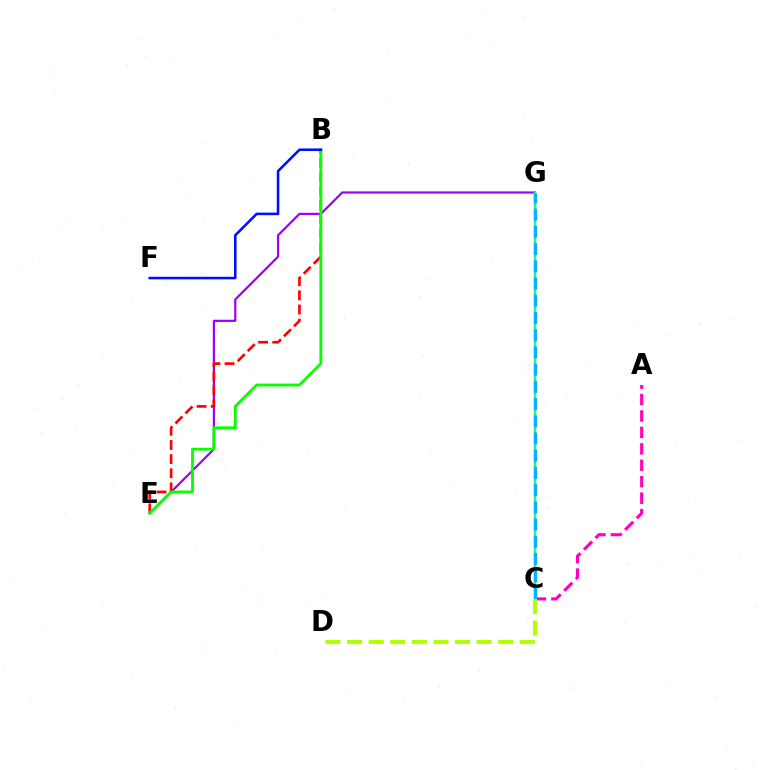{('E', 'G'): [{'color': '#9b00ff', 'line_style': 'solid', 'thickness': 1.58}], ('A', 'C'): [{'color': '#ff00bd', 'line_style': 'dashed', 'thickness': 2.23}], ('C', 'G'): [{'color': '#ffa500', 'line_style': 'solid', 'thickness': 1.67}, {'color': '#00ff9d', 'line_style': 'solid', 'thickness': 1.63}, {'color': '#00b5ff', 'line_style': 'dashed', 'thickness': 2.34}], ('B', 'E'): [{'color': '#ff0000', 'line_style': 'dashed', 'thickness': 1.92}, {'color': '#08ff00', 'line_style': 'solid', 'thickness': 2.06}], ('B', 'F'): [{'color': '#0010ff', 'line_style': 'solid', 'thickness': 1.86}], ('C', 'D'): [{'color': '#b3ff00', 'line_style': 'dashed', 'thickness': 2.93}]}